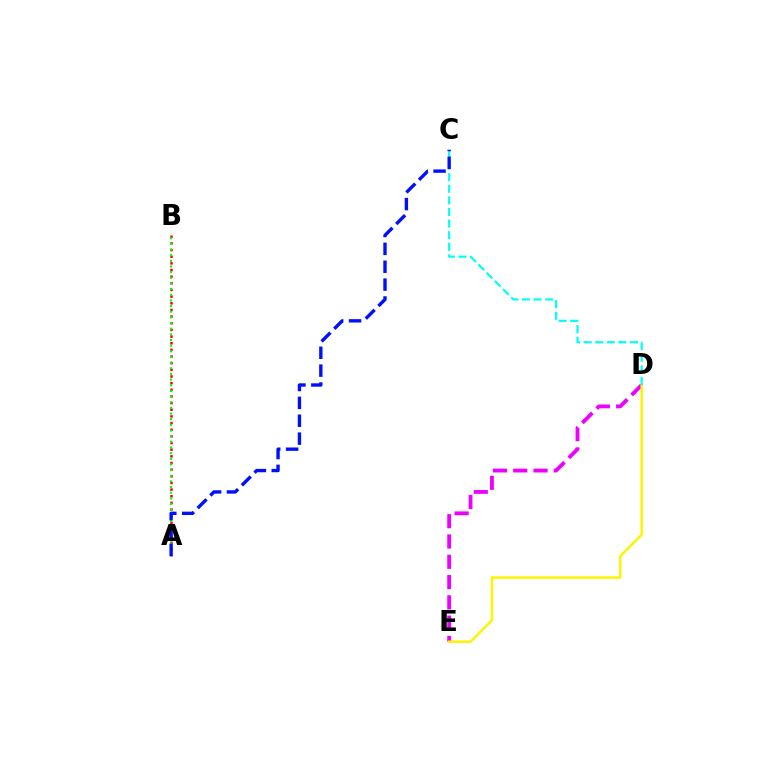{('D', 'E'): [{'color': '#ee00ff', 'line_style': 'dashed', 'thickness': 2.76}, {'color': '#fcf500', 'line_style': 'solid', 'thickness': 1.8}], ('A', 'B'): [{'color': '#ff0000', 'line_style': 'dotted', 'thickness': 1.81}, {'color': '#08ff00', 'line_style': 'dotted', 'thickness': 1.54}], ('C', 'D'): [{'color': '#00fff6', 'line_style': 'dashed', 'thickness': 1.58}], ('A', 'C'): [{'color': '#0010ff', 'line_style': 'dashed', 'thickness': 2.43}]}